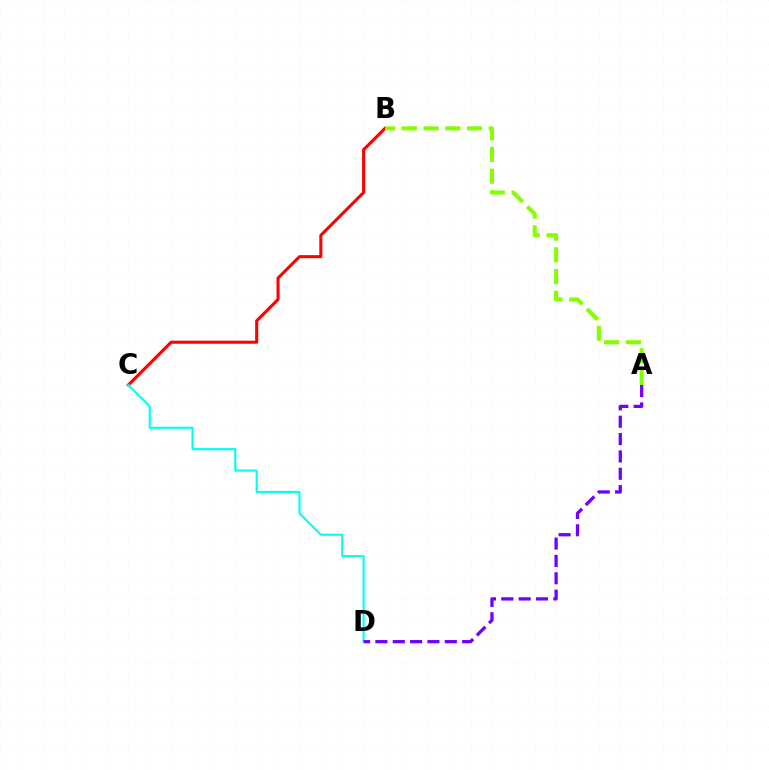{('B', 'C'): [{'color': '#ff0000', 'line_style': 'solid', 'thickness': 2.21}], ('C', 'D'): [{'color': '#00fff6', 'line_style': 'solid', 'thickness': 1.54}], ('A', 'D'): [{'color': '#7200ff', 'line_style': 'dashed', 'thickness': 2.36}], ('A', 'B'): [{'color': '#84ff00', 'line_style': 'dashed', 'thickness': 2.95}]}